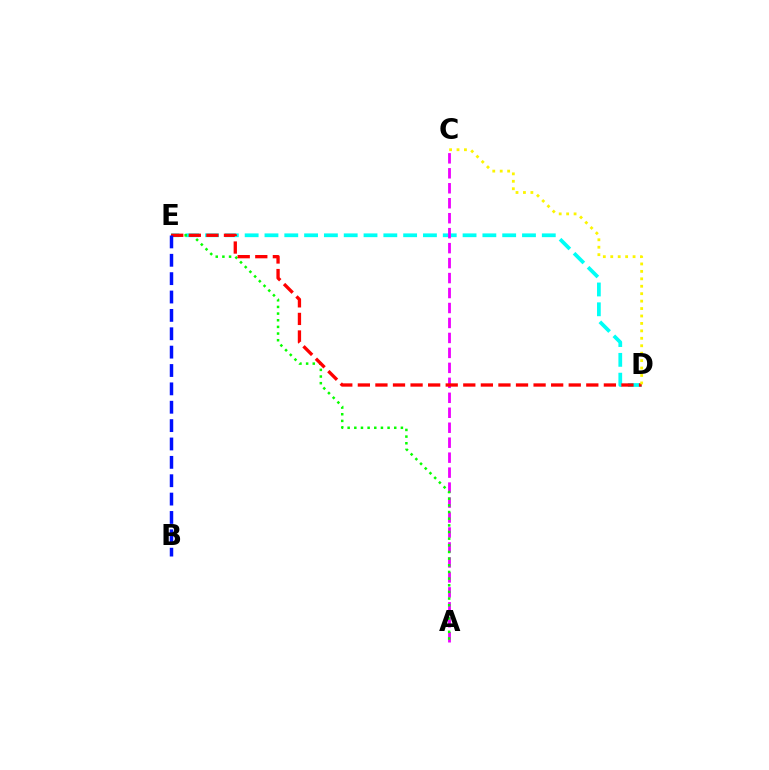{('D', 'E'): [{'color': '#00fff6', 'line_style': 'dashed', 'thickness': 2.69}, {'color': '#ff0000', 'line_style': 'dashed', 'thickness': 2.39}], ('A', 'C'): [{'color': '#ee00ff', 'line_style': 'dashed', 'thickness': 2.03}], ('A', 'E'): [{'color': '#08ff00', 'line_style': 'dotted', 'thickness': 1.81}], ('C', 'D'): [{'color': '#fcf500', 'line_style': 'dotted', 'thickness': 2.02}], ('B', 'E'): [{'color': '#0010ff', 'line_style': 'dashed', 'thickness': 2.5}]}